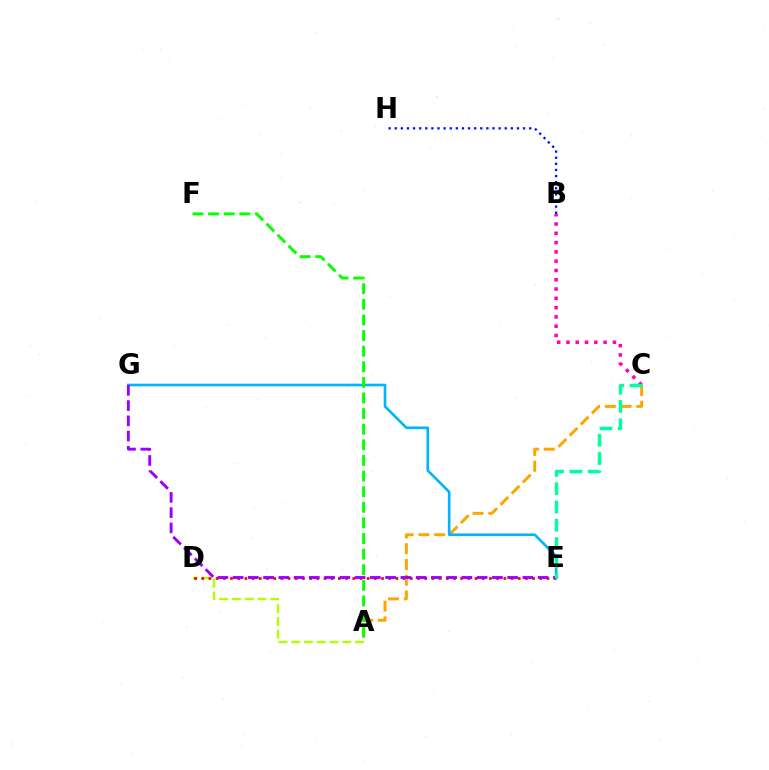{('A', 'D'): [{'color': '#b3ff00', 'line_style': 'dashed', 'thickness': 1.73}], ('B', 'C'): [{'color': '#ff00bd', 'line_style': 'dotted', 'thickness': 2.52}], ('D', 'E'): [{'color': '#ff0000', 'line_style': 'dotted', 'thickness': 1.95}], ('B', 'H'): [{'color': '#0010ff', 'line_style': 'dotted', 'thickness': 1.66}], ('A', 'C'): [{'color': '#ffa500', 'line_style': 'dashed', 'thickness': 2.14}], ('E', 'G'): [{'color': '#00b5ff', 'line_style': 'solid', 'thickness': 1.9}, {'color': '#9b00ff', 'line_style': 'dashed', 'thickness': 2.07}], ('A', 'F'): [{'color': '#08ff00', 'line_style': 'dashed', 'thickness': 2.12}], ('C', 'E'): [{'color': '#00ff9d', 'line_style': 'dashed', 'thickness': 2.48}]}